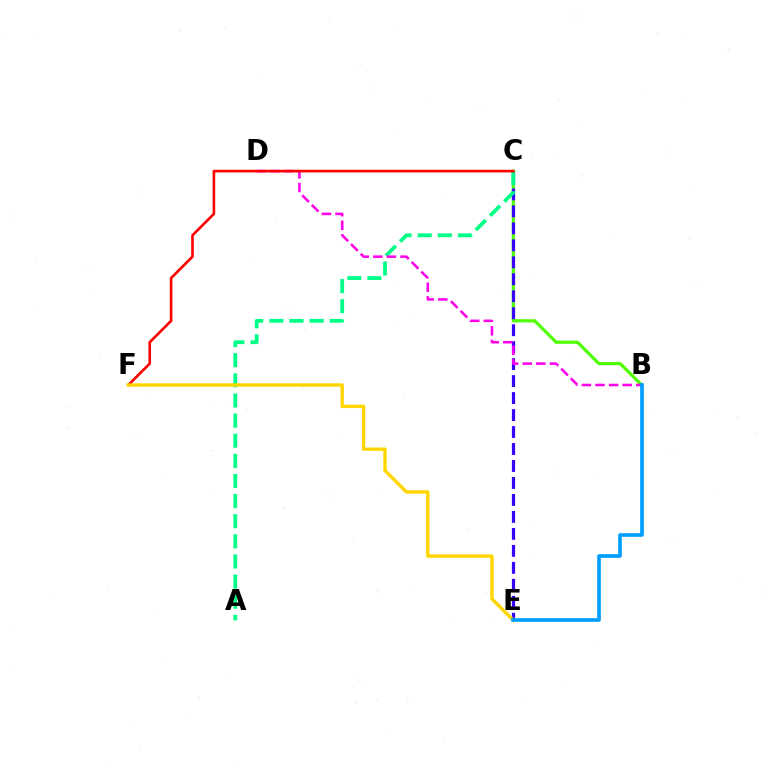{('B', 'C'): [{'color': '#4fff00', 'line_style': 'solid', 'thickness': 2.28}], ('C', 'E'): [{'color': '#3700ff', 'line_style': 'dashed', 'thickness': 2.31}], ('A', 'C'): [{'color': '#00ff86', 'line_style': 'dashed', 'thickness': 2.73}], ('B', 'D'): [{'color': '#ff00ed', 'line_style': 'dashed', 'thickness': 1.85}], ('C', 'F'): [{'color': '#ff0000', 'line_style': 'solid', 'thickness': 1.9}], ('E', 'F'): [{'color': '#ffd500', 'line_style': 'solid', 'thickness': 2.42}], ('B', 'E'): [{'color': '#009eff', 'line_style': 'solid', 'thickness': 2.63}]}